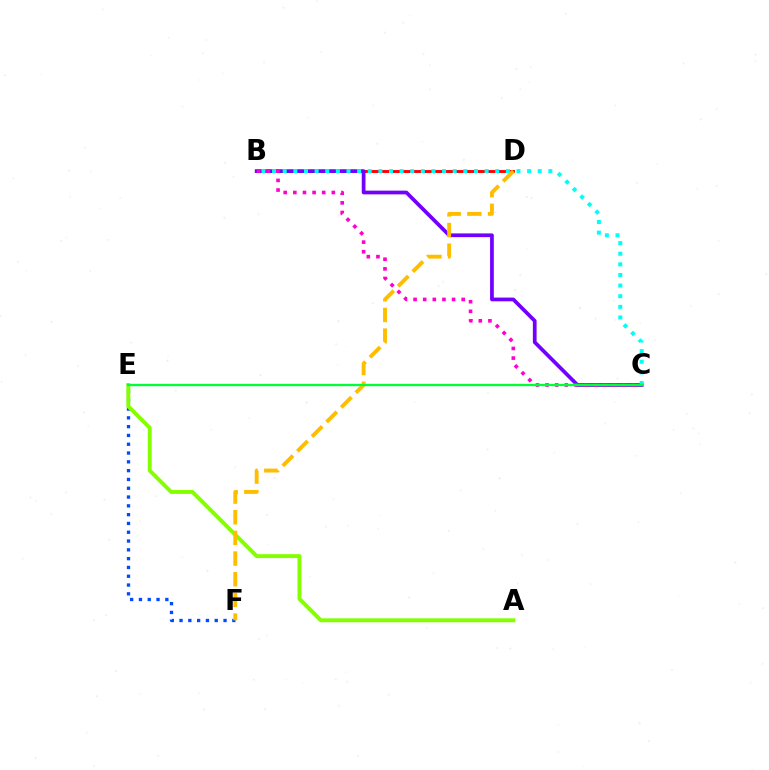{('E', 'F'): [{'color': '#004bff', 'line_style': 'dotted', 'thickness': 2.39}], ('B', 'D'): [{'color': '#ff0000', 'line_style': 'solid', 'thickness': 2.09}], ('B', 'C'): [{'color': '#7200ff', 'line_style': 'solid', 'thickness': 2.69}, {'color': '#00fff6', 'line_style': 'dotted', 'thickness': 2.89}, {'color': '#ff00cf', 'line_style': 'dotted', 'thickness': 2.61}], ('A', 'E'): [{'color': '#84ff00', 'line_style': 'solid', 'thickness': 2.82}], ('D', 'F'): [{'color': '#ffbd00', 'line_style': 'dashed', 'thickness': 2.81}], ('C', 'E'): [{'color': '#00ff39', 'line_style': 'solid', 'thickness': 1.67}]}